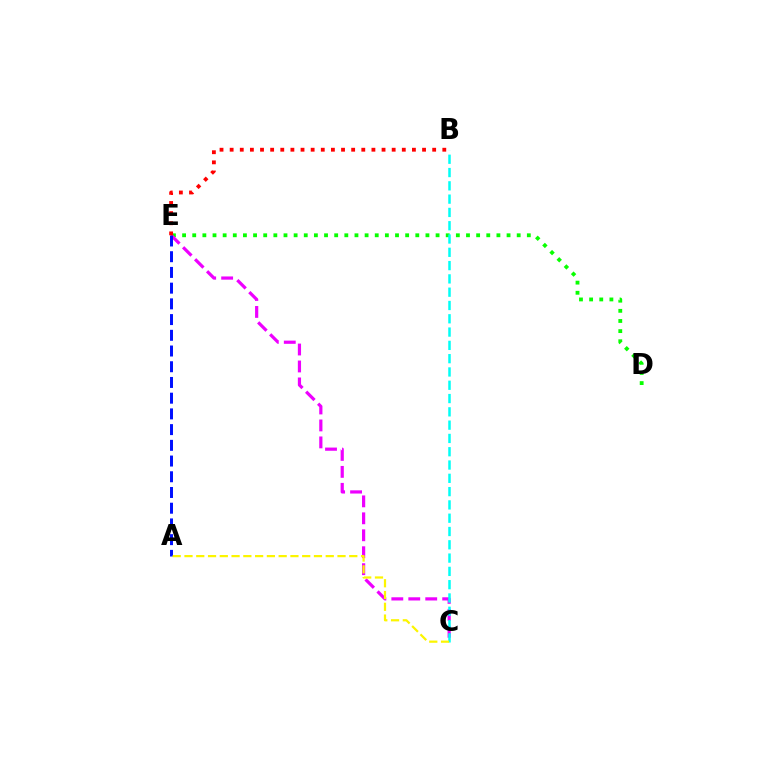{('D', 'E'): [{'color': '#08ff00', 'line_style': 'dotted', 'thickness': 2.75}], ('C', 'E'): [{'color': '#ee00ff', 'line_style': 'dashed', 'thickness': 2.3}], ('B', 'C'): [{'color': '#00fff6', 'line_style': 'dashed', 'thickness': 1.81}], ('A', 'E'): [{'color': '#0010ff', 'line_style': 'dashed', 'thickness': 2.14}], ('A', 'C'): [{'color': '#fcf500', 'line_style': 'dashed', 'thickness': 1.6}], ('B', 'E'): [{'color': '#ff0000', 'line_style': 'dotted', 'thickness': 2.75}]}